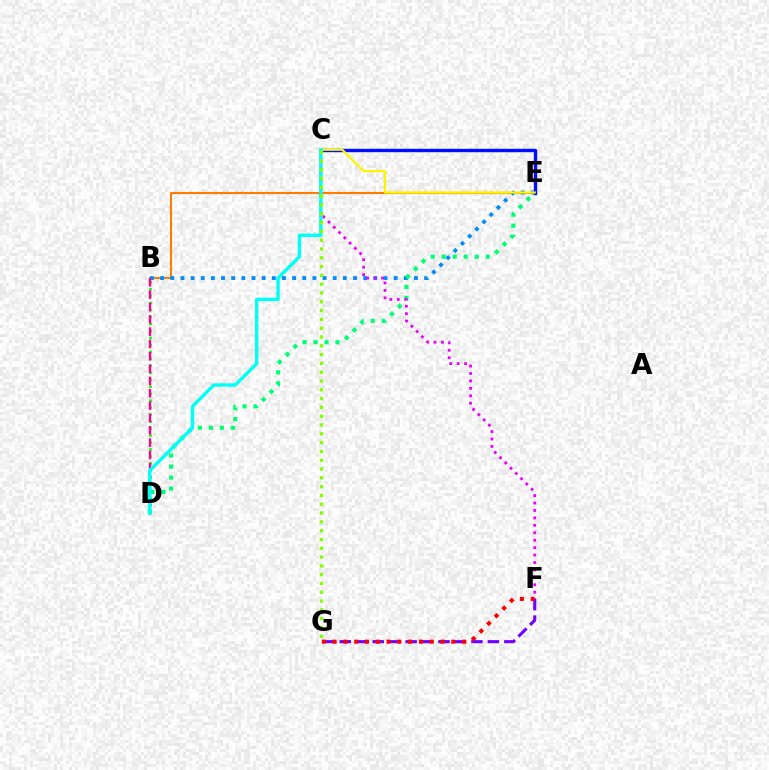{('B', 'E'): [{'color': '#ff7c00', 'line_style': 'solid', 'thickness': 1.52}, {'color': '#008cff', 'line_style': 'dotted', 'thickness': 2.76}], ('F', 'G'): [{'color': '#7200ff', 'line_style': 'dashed', 'thickness': 2.24}, {'color': '#ff0000', 'line_style': 'dotted', 'thickness': 2.93}], ('C', 'E'): [{'color': '#0010ff', 'line_style': 'solid', 'thickness': 2.45}, {'color': '#fcf500', 'line_style': 'solid', 'thickness': 1.61}], ('B', 'D'): [{'color': '#08ff00', 'line_style': 'dotted', 'thickness': 1.89}, {'color': '#ff0094', 'line_style': 'dashed', 'thickness': 1.68}], ('D', 'E'): [{'color': '#00ff74', 'line_style': 'dotted', 'thickness': 2.99}], ('C', 'F'): [{'color': '#ee00ff', 'line_style': 'dotted', 'thickness': 2.02}], ('C', 'D'): [{'color': '#00fff6', 'line_style': 'solid', 'thickness': 2.43}], ('C', 'G'): [{'color': '#84ff00', 'line_style': 'dotted', 'thickness': 2.39}]}